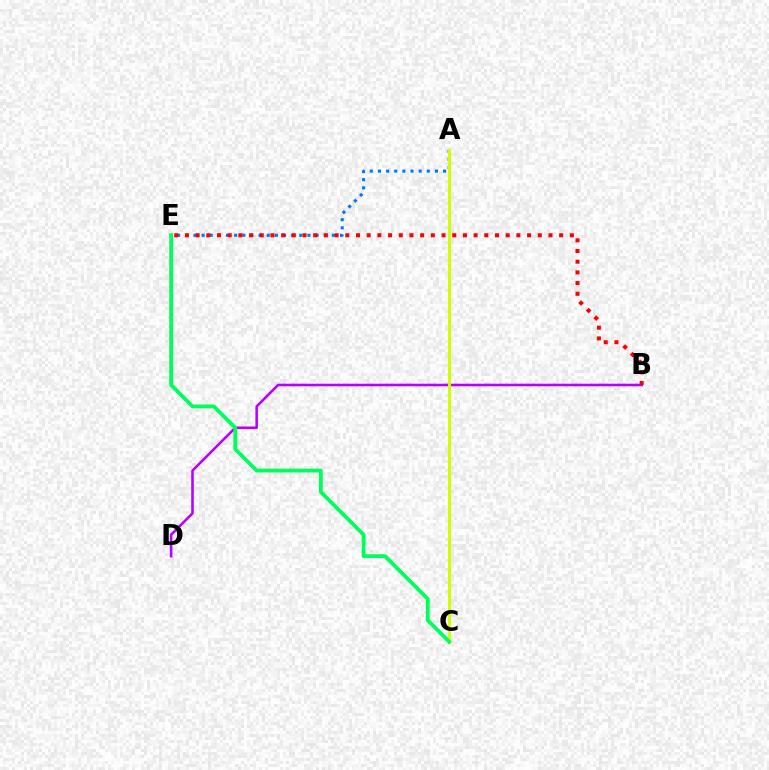{('B', 'D'): [{'color': '#b900ff', 'line_style': 'solid', 'thickness': 1.85}], ('A', 'E'): [{'color': '#0074ff', 'line_style': 'dotted', 'thickness': 2.21}], ('A', 'C'): [{'color': '#d1ff00', 'line_style': 'solid', 'thickness': 2.13}], ('C', 'E'): [{'color': '#00ff5c', 'line_style': 'solid', 'thickness': 2.74}], ('B', 'E'): [{'color': '#ff0000', 'line_style': 'dotted', 'thickness': 2.91}]}